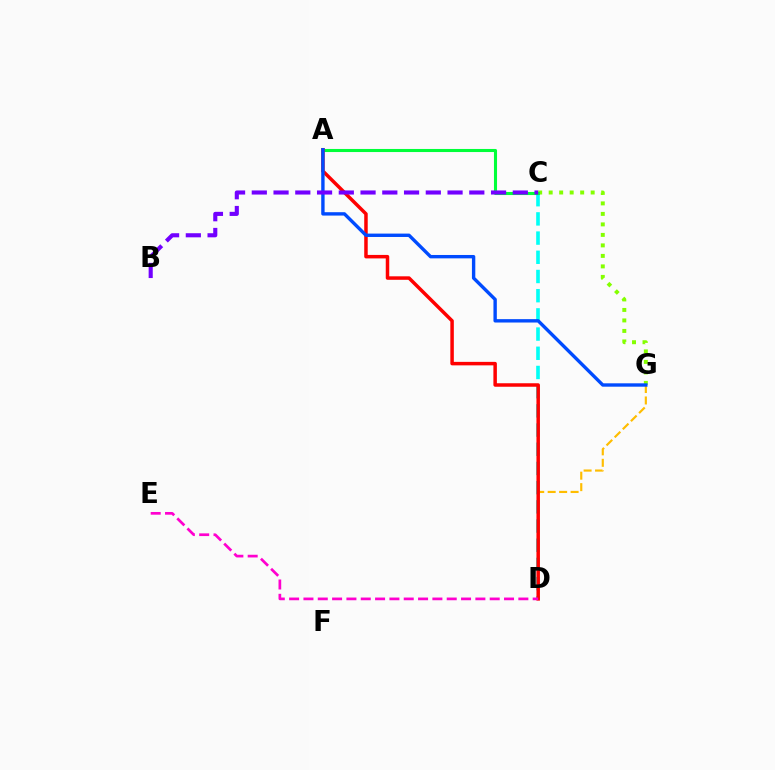{('C', 'D'): [{'color': '#00fff6', 'line_style': 'dashed', 'thickness': 2.61}], ('D', 'G'): [{'color': '#ffbd00', 'line_style': 'dashed', 'thickness': 1.56}], ('C', 'G'): [{'color': '#84ff00', 'line_style': 'dotted', 'thickness': 2.85}], ('A', 'C'): [{'color': '#00ff39', 'line_style': 'solid', 'thickness': 2.22}], ('A', 'D'): [{'color': '#ff0000', 'line_style': 'solid', 'thickness': 2.51}], ('D', 'E'): [{'color': '#ff00cf', 'line_style': 'dashed', 'thickness': 1.95}], ('A', 'G'): [{'color': '#004bff', 'line_style': 'solid', 'thickness': 2.43}], ('B', 'C'): [{'color': '#7200ff', 'line_style': 'dashed', 'thickness': 2.95}]}